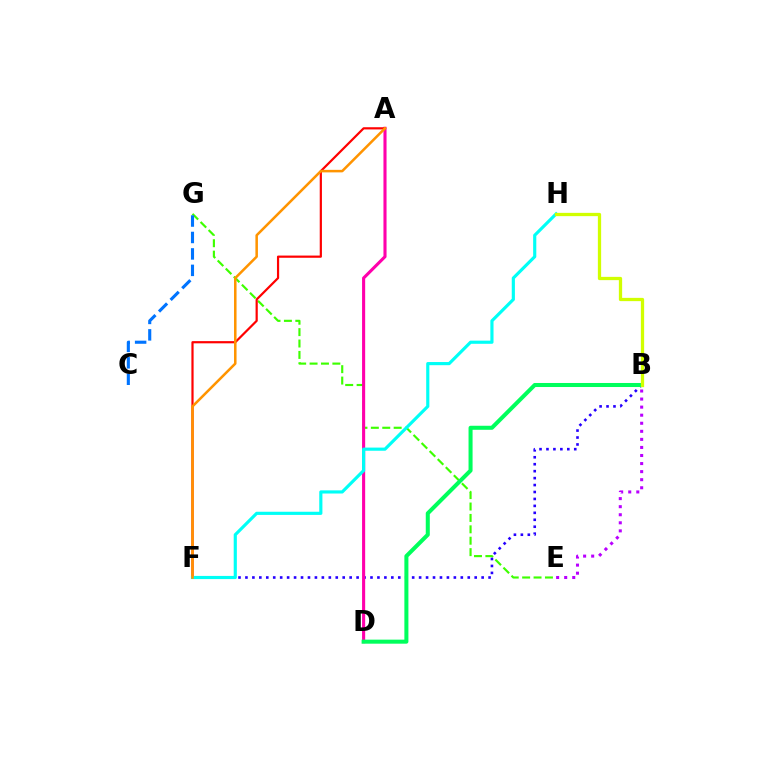{('E', 'G'): [{'color': '#3dff00', 'line_style': 'dashed', 'thickness': 1.55}], ('B', 'F'): [{'color': '#2500ff', 'line_style': 'dotted', 'thickness': 1.89}], ('A', 'D'): [{'color': '#ff00ac', 'line_style': 'solid', 'thickness': 2.23}], ('A', 'F'): [{'color': '#ff0000', 'line_style': 'solid', 'thickness': 1.59}, {'color': '#ff9400', 'line_style': 'solid', 'thickness': 1.82}], ('B', 'E'): [{'color': '#b900ff', 'line_style': 'dotted', 'thickness': 2.19}], ('F', 'H'): [{'color': '#00fff6', 'line_style': 'solid', 'thickness': 2.27}], ('B', 'D'): [{'color': '#00ff5c', 'line_style': 'solid', 'thickness': 2.9}], ('C', 'G'): [{'color': '#0074ff', 'line_style': 'dashed', 'thickness': 2.23}], ('B', 'H'): [{'color': '#d1ff00', 'line_style': 'solid', 'thickness': 2.36}]}